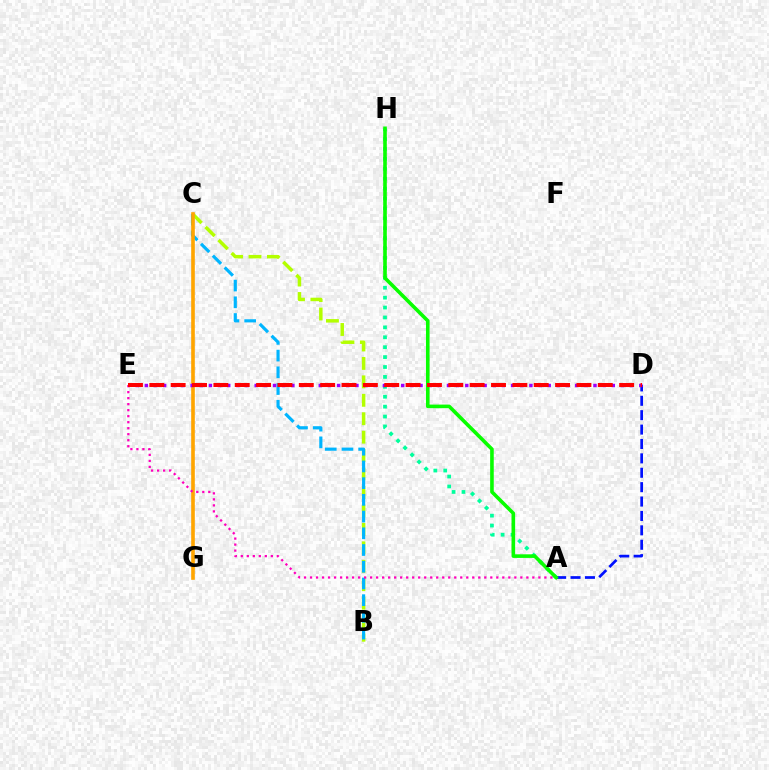{('B', 'C'): [{'color': '#b3ff00', 'line_style': 'dashed', 'thickness': 2.51}, {'color': '#00b5ff', 'line_style': 'dashed', 'thickness': 2.27}], ('A', 'H'): [{'color': '#00ff9d', 'line_style': 'dotted', 'thickness': 2.69}, {'color': '#08ff00', 'line_style': 'solid', 'thickness': 2.59}], ('C', 'G'): [{'color': '#ffa500', 'line_style': 'solid', 'thickness': 2.62}], ('A', 'D'): [{'color': '#0010ff', 'line_style': 'dashed', 'thickness': 1.96}], ('D', 'E'): [{'color': '#9b00ff', 'line_style': 'dotted', 'thickness': 2.49}, {'color': '#ff0000', 'line_style': 'dashed', 'thickness': 2.9}], ('A', 'E'): [{'color': '#ff00bd', 'line_style': 'dotted', 'thickness': 1.63}]}